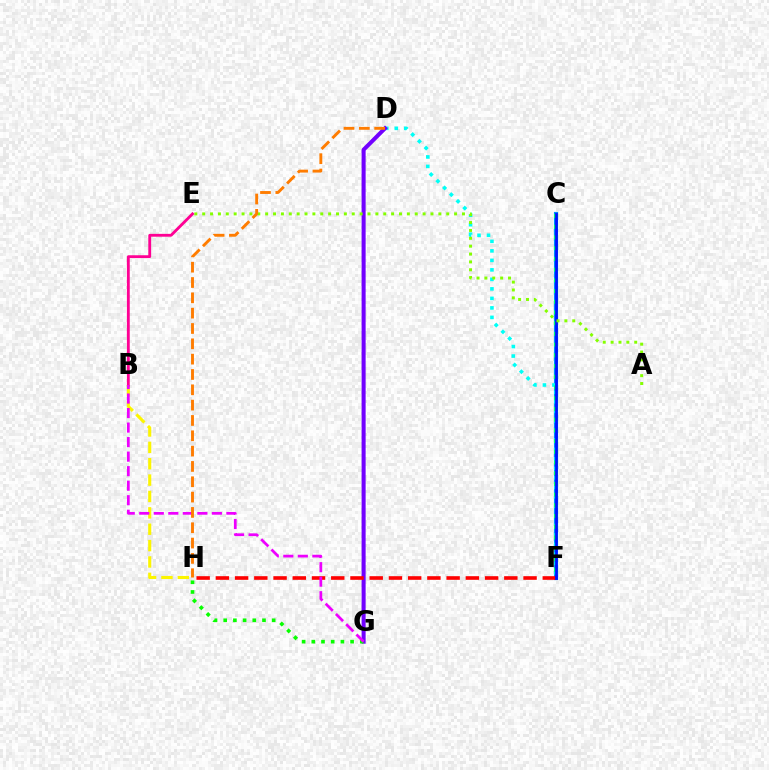{('B', 'H'): [{'color': '#fcf500', 'line_style': 'dashed', 'thickness': 2.22}], ('C', 'F'): [{'color': '#008cff', 'line_style': 'solid', 'thickness': 2.98}, {'color': '#00ff74', 'line_style': 'dotted', 'thickness': 2.91}, {'color': '#0010ff', 'line_style': 'solid', 'thickness': 1.99}], ('D', 'F'): [{'color': '#00fff6', 'line_style': 'dotted', 'thickness': 2.58}], ('D', 'G'): [{'color': '#7200ff', 'line_style': 'solid', 'thickness': 2.91}], ('F', 'H'): [{'color': '#ff0000', 'line_style': 'dashed', 'thickness': 2.61}], ('B', 'E'): [{'color': '#ff0094', 'line_style': 'solid', 'thickness': 2.04}], ('G', 'H'): [{'color': '#08ff00', 'line_style': 'dotted', 'thickness': 2.63}], ('B', 'G'): [{'color': '#ee00ff', 'line_style': 'dashed', 'thickness': 1.97}], ('A', 'E'): [{'color': '#84ff00', 'line_style': 'dotted', 'thickness': 2.14}], ('D', 'H'): [{'color': '#ff7c00', 'line_style': 'dashed', 'thickness': 2.08}]}